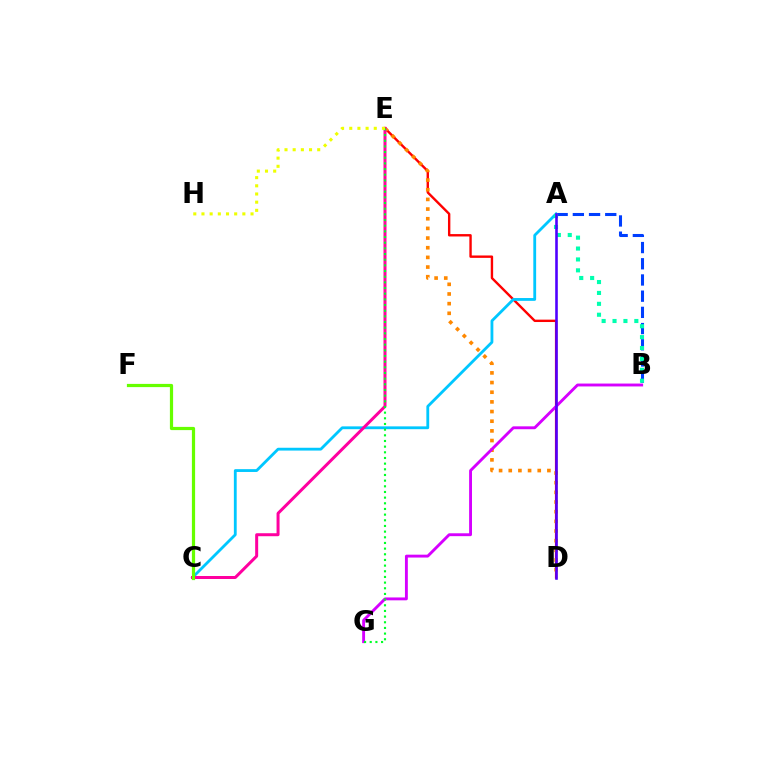{('D', 'E'): [{'color': '#ff0000', 'line_style': 'solid', 'thickness': 1.72}, {'color': '#ff8800', 'line_style': 'dotted', 'thickness': 2.63}], ('A', 'B'): [{'color': '#003fff', 'line_style': 'dashed', 'thickness': 2.2}, {'color': '#00ffaf', 'line_style': 'dotted', 'thickness': 2.96}], ('B', 'G'): [{'color': '#d600ff', 'line_style': 'solid', 'thickness': 2.07}], ('A', 'C'): [{'color': '#00c7ff', 'line_style': 'solid', 'thickness': 2.03}], ('C', 'E'): [{'color': '#ff00a0', 'line_style': 'solid', 'thickness': 2.16}], ('C', 'F'): [{'color': '#66ff00', 'line_style': 'solid', 'thickness': 2.31}], ('E', 'G'): [{'color': '#00ff27', 'line_style': 'dotted', 'thickness': 1.54}], ('A', 'D'): [{'color': '#4f00ff', 'line_style': 'solid', 'thickness': 1.87}], ('E', 'H'): [{'color': '#eeff00', 'line_style': 'dotted', 'thickness': 2.22}]}